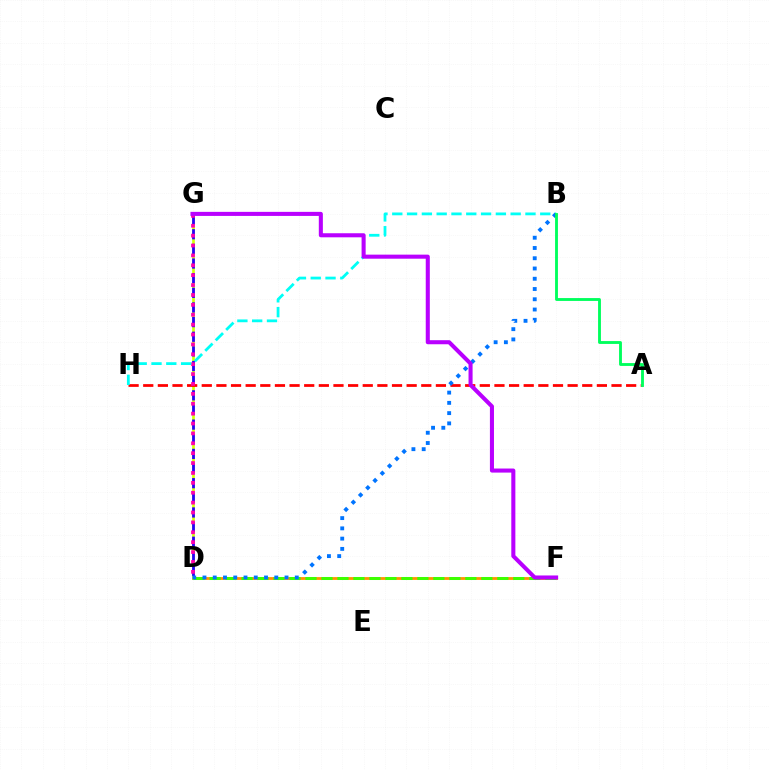{('D', 'F'): [{'color': '#ff9400', 'line_style': 'solid', 'thickness': 2.03}, {'color': '#3dff00', 'line_style': 'dashed', 'thickness': 2.17}], ('D', 'G'): [{'color': '#d1ff00', 'line_style': 'solid', 'thickness': 1.92}, {'color': '#2500ff', 'line_style': 'dashed', 'thickness': 1.99}, {'color': '#ff00ac', 'line_style': 'dotted', 'thickness': 2.69}], ('A', 'H'): [{'color': '#ff0000', 'line_style': 'dashed', 'thickness': 1.99}], ('B', 'H'): [{'color': '#00fff6', 'line_style': 'dashed', 'thickness': 2.01}], ('B', 'D'): [{'color': '#0074ff', 'line_style': 'dotted', 'thickness': 2.79}], ('F', 'G'): [{'color': '#b900ff', 'line_style': 'solid', 'thickness': 2.92}], ('A', 'B'): [{'color': '#00ff5c', 'line_style': 'solid', 'thickness': 2.06}]}